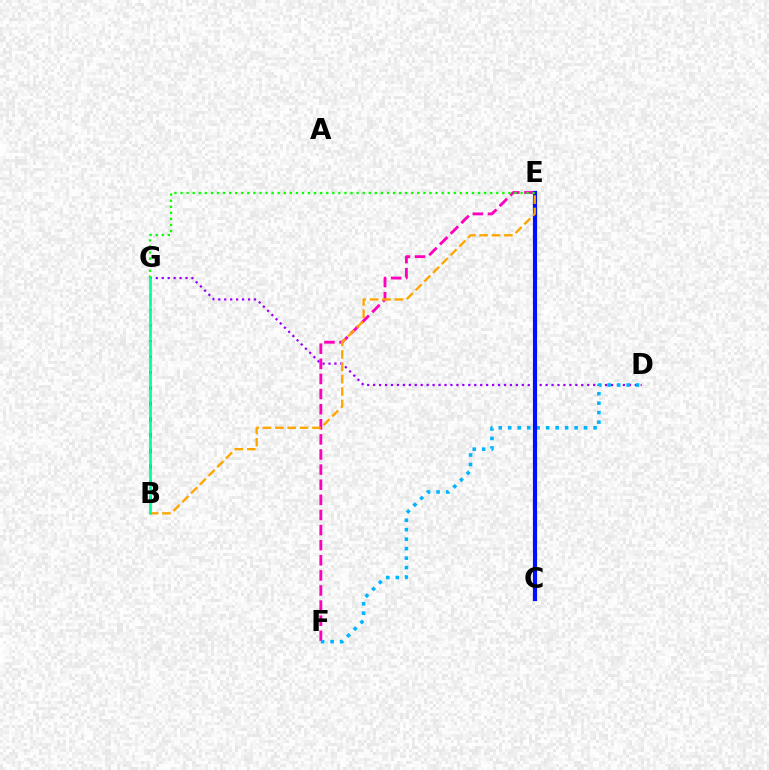{('D', 'G'): [{'color': '#9b00ff', 'line_style': 'dotted', 'thickness': 1.62}], ('E', 'F'): [{'color': '#ff00bd', 'line_style': 'dashed', 'thickness': 2.05}], ('D', 'F'): [{'color': '#00b5ff', 'line_style': 'dotted', 'thickness': 2.58}], ('B', 'G'): [{'color': '#ff0000', 'line_style': 'dashed', 'thickness': 2.09}, {'color': '#b3ff00', 'line_style': 'dashed', 'thickness': 2.16}, {'color': '#00ff9d', 'line_style': 'solid', 'thickness': 1.82}], ('C', 'E'): [{'color': '#0010ff', 'line_style': 'solid', 'thickness': 3.0}], ('E', 'G'): [{'color': '#08ff00', 'line_style': 'dotted', 'thickness': 1.65}], ('B', 'E'): [{'color': '#ffa500', 'line_style': 'dashed', 'thickness': 1.68}]}